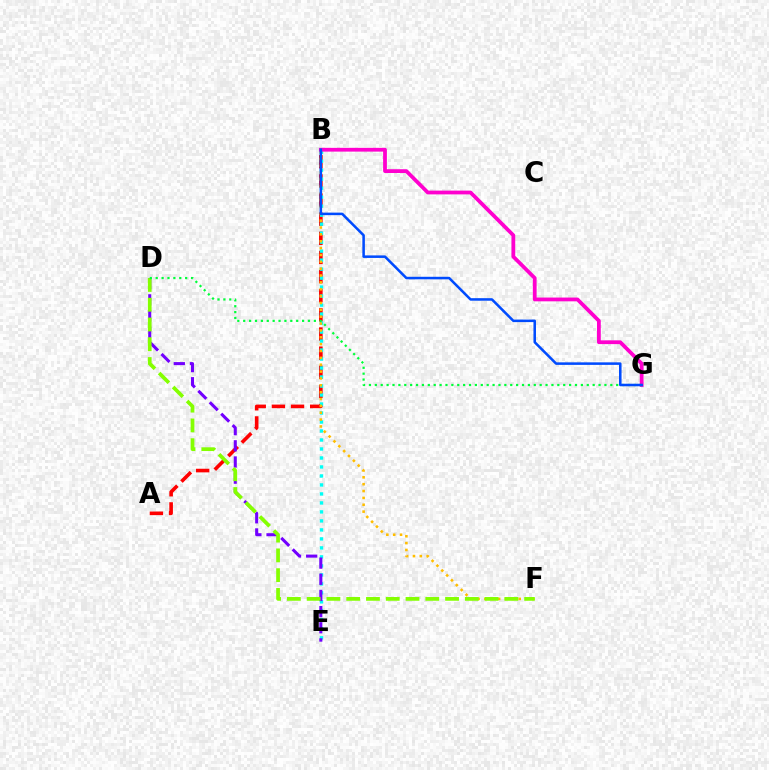{('A', 'B'): [{'color': '#ff0000', 'line_style': 'dashed', 'thickness': 2.6}], ('B', 'E'): [{'color': '#00fff6', 'line_style': 'dotted', 'thickness': 2.44}], ('D', 'E'): [{'color': '#7200ff', 'line_style': 'dashed', 'thickness': 2.2}], ('B', 'F'): [{'color': '#ffbd00', 'line_style': 'dotted', 'thickness': 1.86}], ('B', 'G'): [{'color': '#ff00cf', 'line_style': 'solid', 'thickness': 2.72}, {'color': '#004bff', 'line_style': 'solid', 'thickness': 1.83}], ('D', 'F'): [{'color': '#84ff00', 'line_style': 'dashed', 'thickness': 2.69}], ('D', 'G'): [{'color': '#00ff39', 'line_style': 'dotted', 'thickness': 1.6}]}